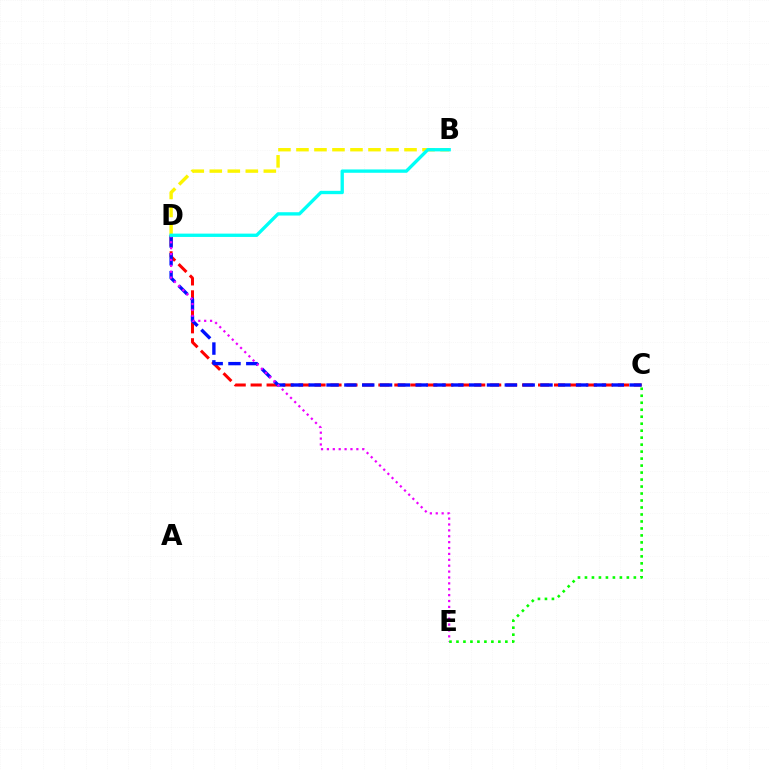{('C', 'D'): [{'color': '#ff0000', 'line_style': 'dashed', 'thickness': 2.17}, {'color': '#0010ff', 'line_style': 'dashed', 'thickness': 2.42}], ('B', 'D'): [{'color': '#fcf500', 'line_style': 'dashed', 'thickness': 2.45}, {'color': '#00fff6', 'line_style': 'solid', 'thickness': 2.4}], ('D', 'E'): [{'color': '#ee00ff', 'line_style': 'dotted', 'thickness': 1.6}], ('C', 'E'): [{'color': '#08ff00', 'line_style': 'dotted', 'thickness': 1.9}]}